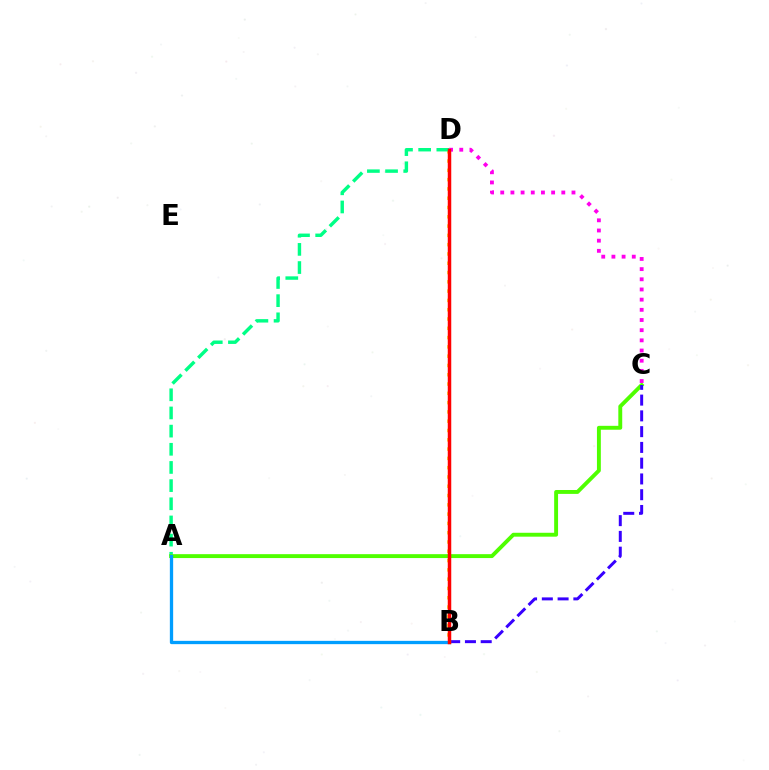{('B', 'D'): [{'color': '#ffd500', 'line_style': 'dotted', 'thickness': 2.52}, {'color': '#ff0000', 'line_style': 'solid', 'thickness': 2.52}], ('A', 'D'): [{'color': '#00ff86', 'line_style': 'dashed', 'thickness': 2.47}], ('A', 'C'): [{'color': '#4fff00', 'line_style': 'solid', 'thickness': 2.81}], ('C', 'D'): [{'color': '#ff00ed', 'line_style': 'dotted', 'thickness': 2.76}], ('B', 'C'): [{'color': '#3700ff', 'line_style': 'dashed', 'thickness': 2.14}], ('A', 'B'): [{'color': '#009eff', 'line_style': 'solid', 'thickness': 2.37}]}